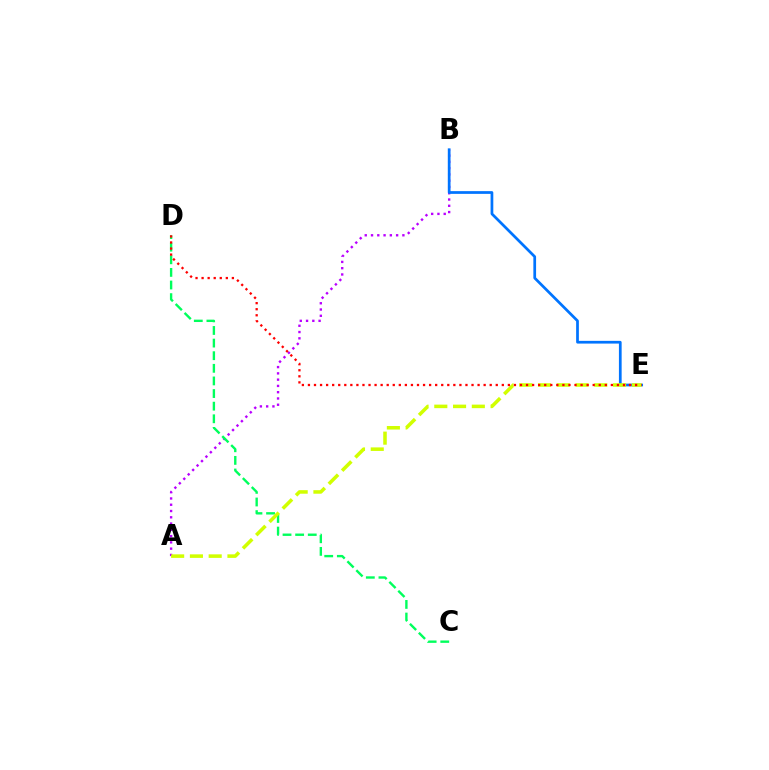{('A', 'B'): [{'color': '#b900ff', 'line_style': 'dotted', 'thickness': 1.7}], ('B', 'E'): [{'color': '#0074ff', 'line_style': 'solid', 'thickness': 1.96}], ('C', 'D'): [{'color': '#00ff5c', 'line_style': 'dashed', 'thickness': 1.71}], ('A', 'E'): [{'color': '#d1ff00', 'line_style': 'dashed', 'thickness': 2.55}], ('D', 'E'): [{'color': '#ff0000', 'line_style': 'dotted', 'thickness': 1.65}]}